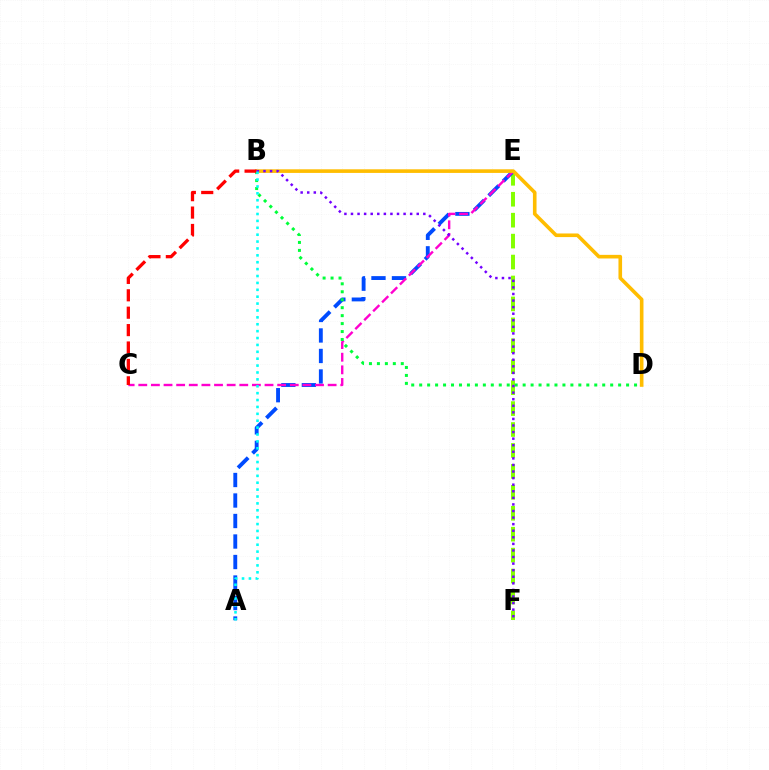{('E', 'F'): [{'color': '#84ff00', 'line_style': 'dashed', 'thickness': 2.84}], ('A', 'E'): [{'color': '#004bff', 'line_style': 'dashed', 'thickness': 2.79}], ('C', 'E'): [{'color': '#ff00cf', 'line_style': 'dashed', 'thickness': 1.71}], ('B', 'D'): [{'color': '#ffbd00', 'line_style': 'solid', 'thickness': 2.6}, {'color': '#00ff39', 'line_style': 'dotted', 'thickness': 2.16}], ('B', 'C'): [{'color': '#ff0000', 'line_style': 'dashed', 'thickness': 2.36}], ('B', 'F'): [{'color': '#7200ff', 'line_style': 'dotted', 'thickness': 1.79}], ('A', 'B'): [{'color': '#00fff6', 'line_style': 'dotted', 'thickness': 1.87}]}